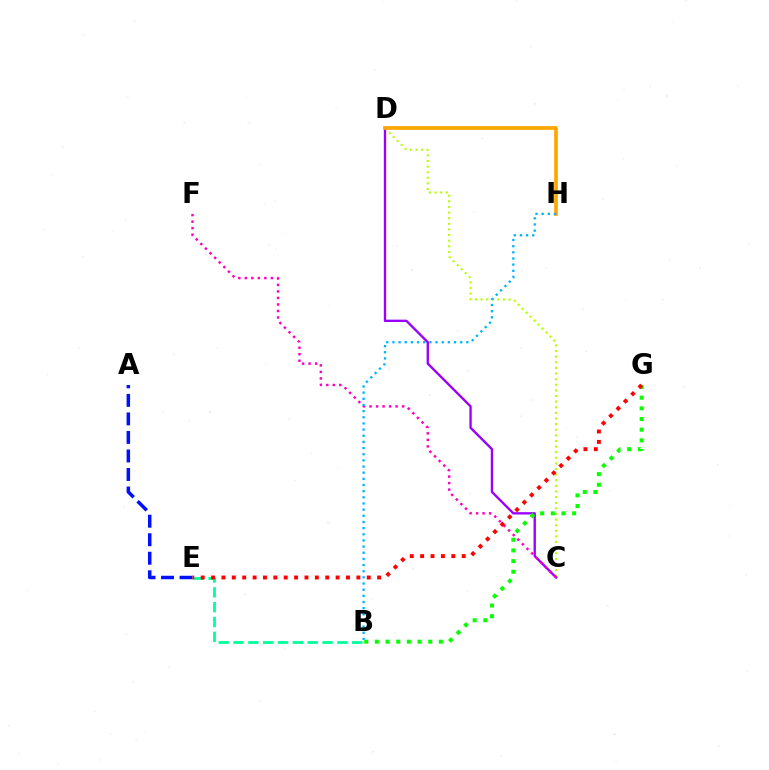{('C', 'D'): [{'color': '#b3ff00', 'line_style': 'dotted', 'thickness': 1.53}, {'color': '#9b00ff', 'line_style': 'solid', 'thickness': 1.7}], ('B', 'E'): [{'color': '#00ff9d', 'line_style': 'dashed', 'thickness': 2.02}], ('A', 'E'): [{'color': '#0010ff', 'line_style': 'dashed', 'thickness': 2.52}], ('D', 'H'): [{'color': '#ffa500', 'line_style': 'solid', 'thickness': 2.64}], ('B', 'G'): [{'color': '#08ff00', 'line_style': 'dotted', 'thickness': 2.9}], ('C', 'F'): [{'color': '#ff00bd', 'line_style': 'dotted', 'thickness': 1.77}], ('E', 'G'): [{'color': '#ff0000', 'line_style': 'dotted', 'thickness': 2.82}], ('B', 'H'): [{'color': '#00b5ff', 'line_style': 'dotted', 'thickness': 1.67}]}